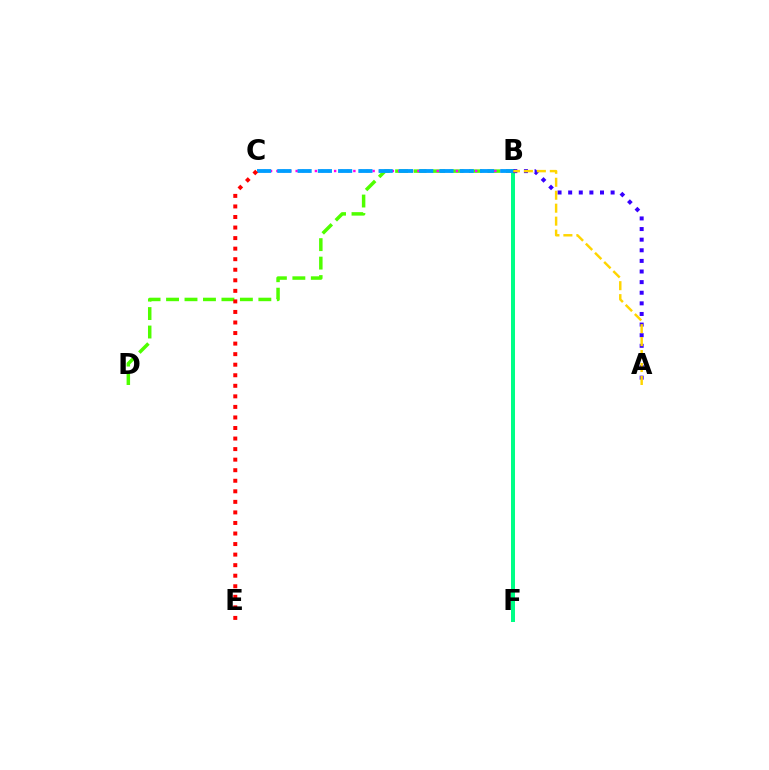{('B', 'D'): [{'color': '#4fff00', 'line_style': 'dashed', 'thickness': 2.51}], ('B', 'F'): [{'color': '#00ff86', 'line_style': 'solid', 'thickness': 2.88}], ('B', 'C'): [{'color': '#ff00ed', 'line_style': 'dotted', 'thickness': 1.74}, {'color': '#009eff', 'line_style': 'dashed', 'thickness': 2.75}], ('A', 'B'): [{'color': '#3700ff', 'line_style': 'dotted', 'thickness': 2.88}, {'color': '#ffd500', 'line_style': 'dashed', 'thickness': 1.76}], ('C', 'E'): [{'color': '#ff0000', 'line_style': 'dotted', 'thickness': 2.87}]}